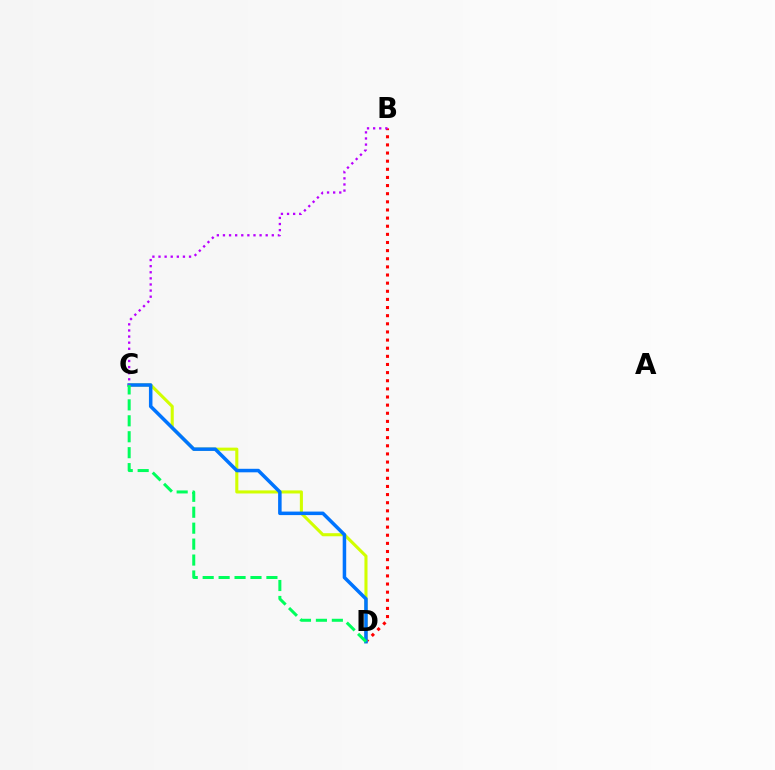{('B', 'D'): [{'color': '#ff0000', 'line_style': 'dotted', 'thickness': 2.21}], ('C', 'D'): [{'color': '#d1ff00', 'line_style': 'solid', 'thickness': 2.21}, {'color': '#0074ff', 'line_style': 'solid', 'thickness': 2.54}, {'color': '#00ff5c', 'line_style': 'dashed', 'thickness': 2.17}], ('B', 'C'): [{'color': '#b900ff', 'line_style': 'dotted', 'thickness': 1.66}]}